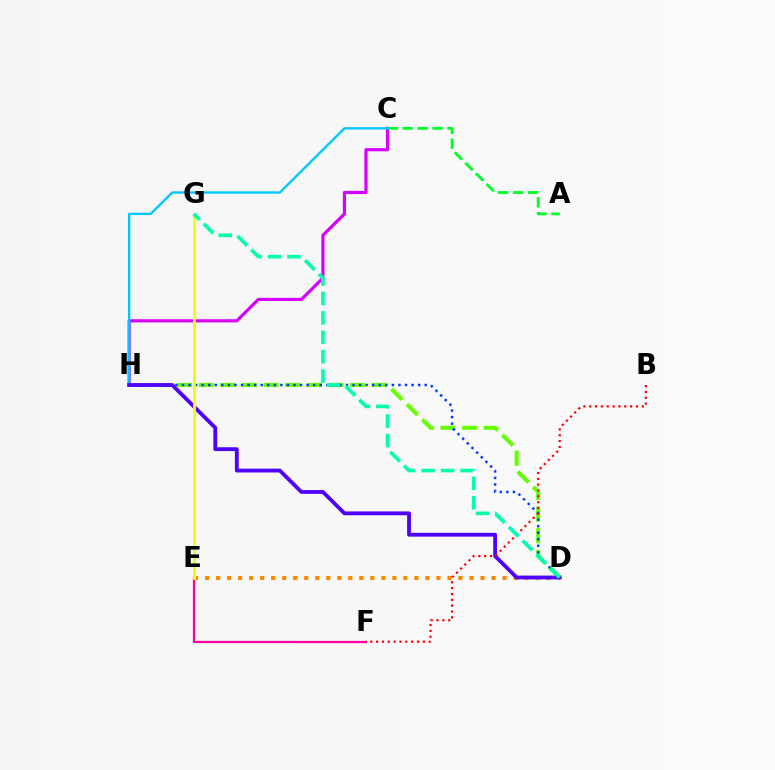{('C', 'H'): [{'color': '#d600ff', 'line_style': 'solid', 'thickness': 2.29}, {'color': '#00c7ff', 'line_style': 'solid', 'thickness': 1.67}], ('D', 'H'): [{'color': '#66ff00', 'line_style': 'dashed', 'thickness': 2.94}, {'color': '#003fff', 'line_style': 'dotted', 'thickness': 1.78}, {'color': '#4f00ff', 'line_style': 'solid', 'thickness': 2.75}], ('A', 'C'): [{'color': '#00ff27', 'line_style': 'dashed', 'thickness': 2.03}], ('D', 'E'): [{'color': '#ff8800', 'line_style': 'dotted', 'thickness': 2.99}], ('E', 'F'): [{'color': '#ff00a0', 'line_style': 'solid', 'thickness': 1.63}], ('E', 'G'): [{'color': '#eeff00', 'line_style': 'solid', 'thickness': 2.06}], ('B', 'F'): [{'color': '#ff0000', 'line_style': 'dotted', 'thickness': 1.59}], ('D', 'G'): [{'color': '#00ffaf', 'line_style': 'dashed', 'thickness': 2.64}]}